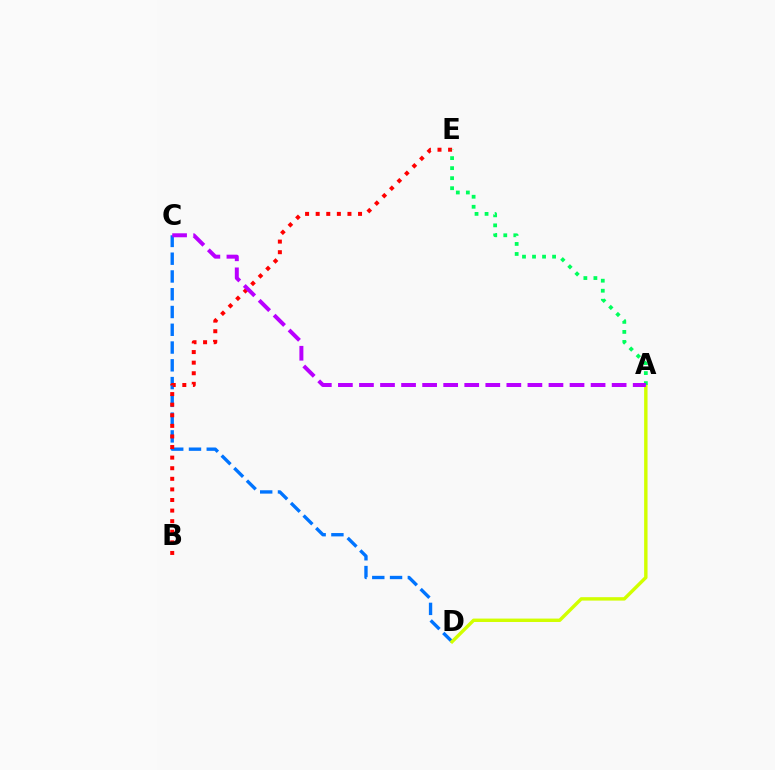{('C', 'D'): [{'color': '#0074ff', 'line_style': 'dashed', 'thickness': 2.41}], ('B', 'E'): [{'color': '#ff0000', 'line_style': 'dotted', 'thickness': 2.88}], ('A', 'D'): [{'color': '#d1ff00', 'line_style': 'solid', 'thickness': 2.46}], ('A', 'E'): [{'color': '#00ff5c', 'line_style': 'dotted', 'thickness': 2.72}], ('A', 'C'): [{'color': '#b900ff', 'line_style': 'dashed', 'thickness': 2.86}]}